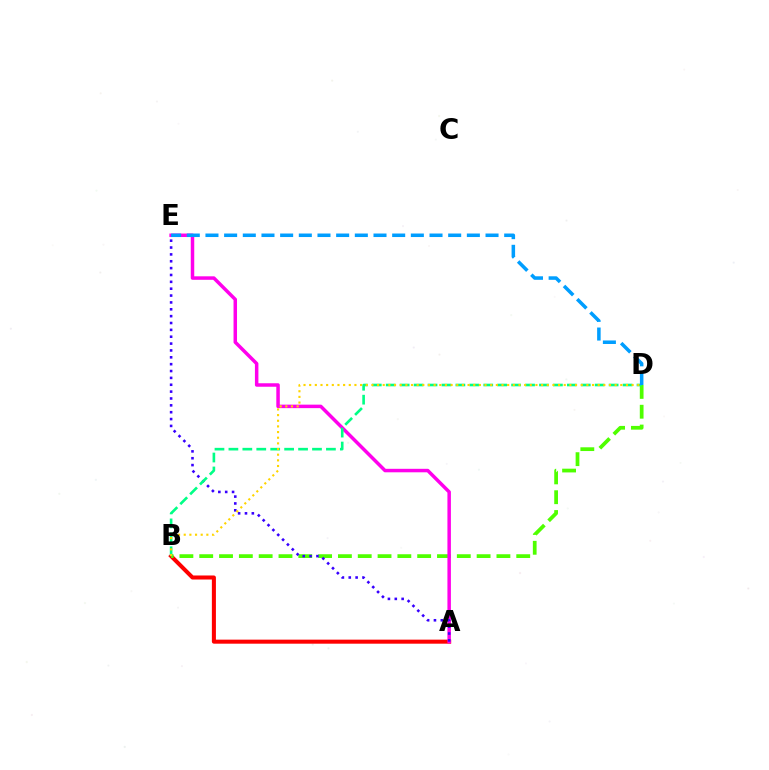{('A', 'B'): [{'color': '#ff0000', 'line_style': 'solid', 'thickness': 2.91}], ('B', 'D'): [{'color': '#4fff00', 'line_style': 'dashed', 'thickness': 2.69}, {'color': '#00ff86', 'line_style': 'dashed', 'thickness': 1.89}, {'color': '#ffd500', 'line_style': 'dotted', 'thickness': 1.54}], ('A', 'E'): [{'color': '#ff00ed', 'line_style': 'solid', 'thickness': 2.51}, {'color': '#3700ff', 'line_style': 'dotted', 'thickness': 1.86}], ('D', 'E'): [{'color': '#009eff', 'line_style': 'dashed', 'thickness': 2.54}]}